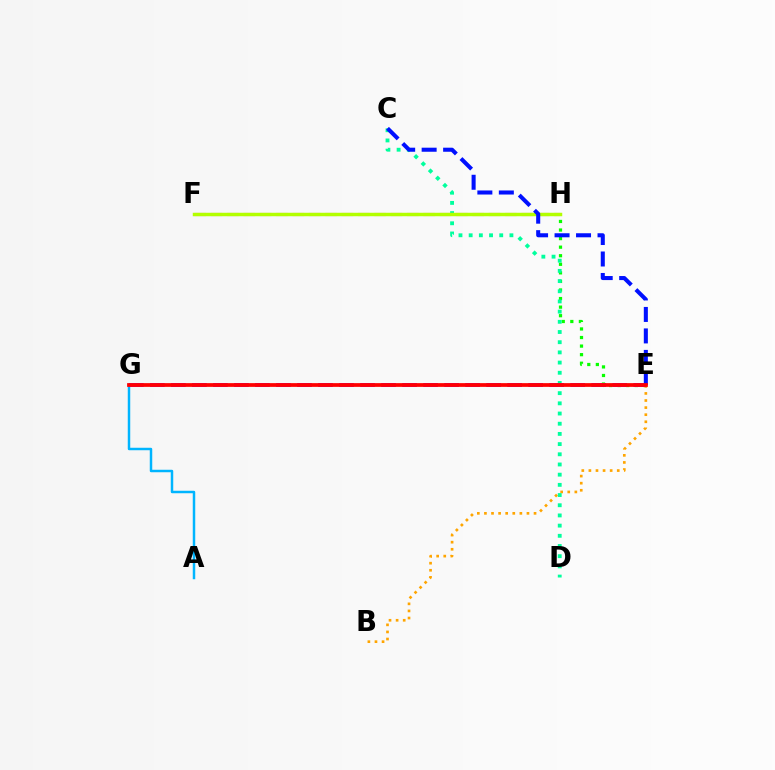{('E', 'H'): [{'color': '#08ff00', 'line_style': 'dotted', 'thickness': 2.33}], ('F', 'H'): [{'color': '#ff00bd', 'line_style': 'dashed', 'thickness': 2.22}, {'color': '#b3ff00', 'line_style': 'solid', 'thickness': 2.49}], ('B', 'E'): [{'color': '#ffa500', 'line_style': 'dotted', 'thickness': 1.93}], ('C', 'D'): [{'color': '#00ff9d', 'line_style': 'dotted', 'thickness': 2.77}], ('A', 'G'): [{'color': '#00b5ff', 'line_style': 'solid', 'thickness': 1.78}], ('E', 'G'): [{'color': '#9b00ff', 'line_style': 'dashed', 'thickness': 2.86}, {'color': '#ff0000', 'line_style': 'solid', 'thickness': 2.69}], ('C', 'E'): [{'color': '#0010ff', 'line_style': 'dashed', 'thickness': 2.92}]}